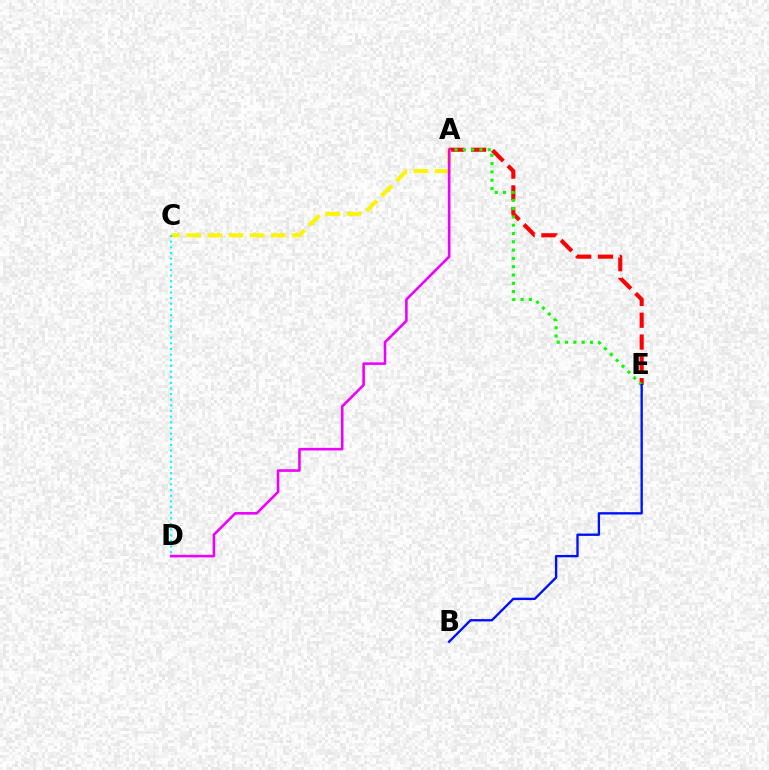{('A', 'E'): [{'color': '#ff0000', 'line_style': 'dashed', 'thickness': 2.96}, {'color': '#08ff00', 'line_style': 'dotted', 'thickness': 2.25}], ('A', 'C'): [{'color': '#fcf500', 'line_style': 'dashed', 'thickness': 2.87}], ('A', 'D'): [{'color': '#ee00ff', 'line_style': 'solid', 'thickness': 1.86}], ('C', 'D'): [{'color': '#00fff6', 'line_style': 'dotted', 'thickness': 1.53}], ('B', 'E'): [{'color': '#0010ff', 'line_style': 'solid', 'thickness': 1.69}]}